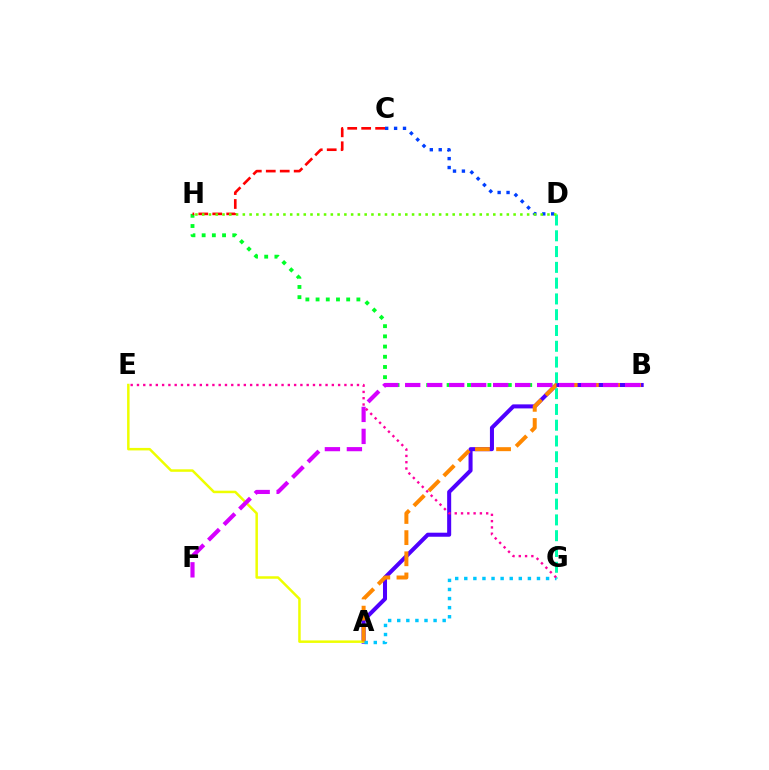{('B', 'H'): [{'color': '#00ff27', 'line_style': 'dotted', 'thickness': 2.77}], ('A', 'B'): [{'color': '#4f00ff', 'line_style': 'solid', 'thickness': 2.91}, {'color': '#ff8800', 'line_style': 'dashed', 'thickness': 2.87}], ('D', 'G'): [{'color': '#00ffaf', 'line_style': 'dashed', 'thickness': 2.14}], ('C', 'H'): [{'color': '#ff0000', 'line_style': 'dashed', 'thickness': 1.9}], ('A', 'E'): [{'color': '#eeff00', 'line_style': 'solid', 'thickness': 1.8}], ('B', 'F'): [{'color': '#d600ff', 'line_style': 'dashed', 'thickness': 2.99}], ('A', 'G'): [{'color': '#00c7ff', 'line_style': 'dotted', 'thickness': 2.47}], ('C', 'D'): [{'color': '#003fff', 'line_style': 'dotted', 'thickness': 2.42}], ('D', 'H'): [{'color': '#66ff00', 'line_style': 'dotted', 'thickness': 1.84}], ('E', 'G'): [{'color': '#ff00a0', 'line_style': 'dotted', 'thickness': 1.71}]}